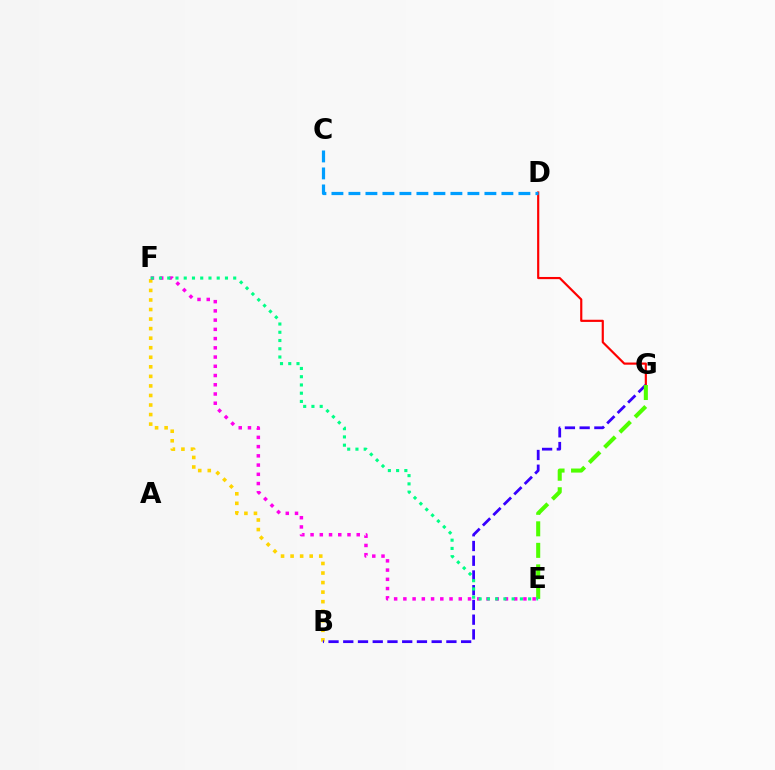{('B', 'F'): [{'color': '#ffd500', 'line_style': 'dotted', 'thickness': 2.59}], ('E', 'F'): [{'color': '#ff00ed', 'line_style': 'dotted', 'thickness': 2.51}, {'color': '#00ff86', 'line_style': 'dotted', 'thickness': 2.24}], ('D', 'G'): [{'color': '#ff0000', 'line_style': 'solid', 'thickness': 1.56}], ('B', 'G'): [{'color': '#3700ff', 'line_style': 'dashed', 'thickness': 2.0}], ('E', 'G'): [{'color': '#4fff00', 'line_style': 'dashed', 'thickness': 2.92}], ('C', 'D'): [{'color': '#009eff', 'line_style': 'dashed', 'thickness': 2.31}]}